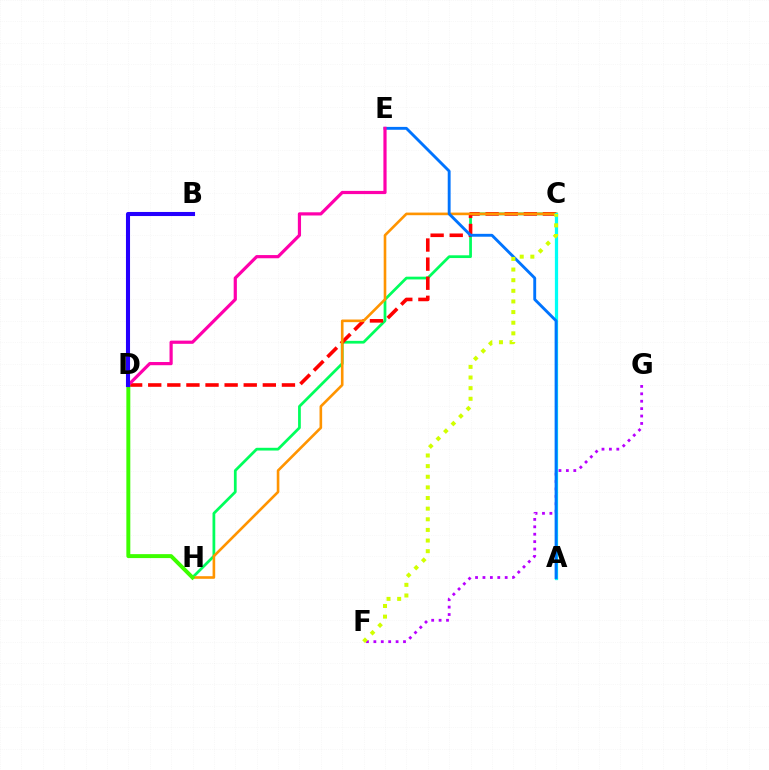{('C', 'H'): [{'color': '#00ff5c', 'line_style': 'solid', 'thickness': 1.98}, {'color': '#ff9400', 'line_style': 'solid', 'thickness': 1.89}], ('C', 'D'): [{'color': '#ff0000', 'line_style': 'dashed', 'thickness': 2.59}], ('F', 'G'): [{'color': '#b900ff', 'line_style': 'dotted', 'thickness': 2.01}], ('A', 'C'): [{'color': '#00fff6', 'line_style': 'solid', 'thickness': 2.33}], ('D', 'H'): [{'color': '#3dff00', 'line_style': 'solid', 'thickness': 2.84}], ('A', 'E'): [{'color': '#0074ff', 'line_style': 'solid', 'thickness': 2.07}], ('D', 'E'): [{'color': '#ff00ac', 'line_style': 'solid', 'thickness': 2.3}], ('B', 'D'): [{'color': '#2500ff', 'line_style': 'solid', 'thickness': 2.94}], ('C', 'F'): [{'color': '#d1ff00', 'line_style': 'dotted', 'thickness': 2.89}]}